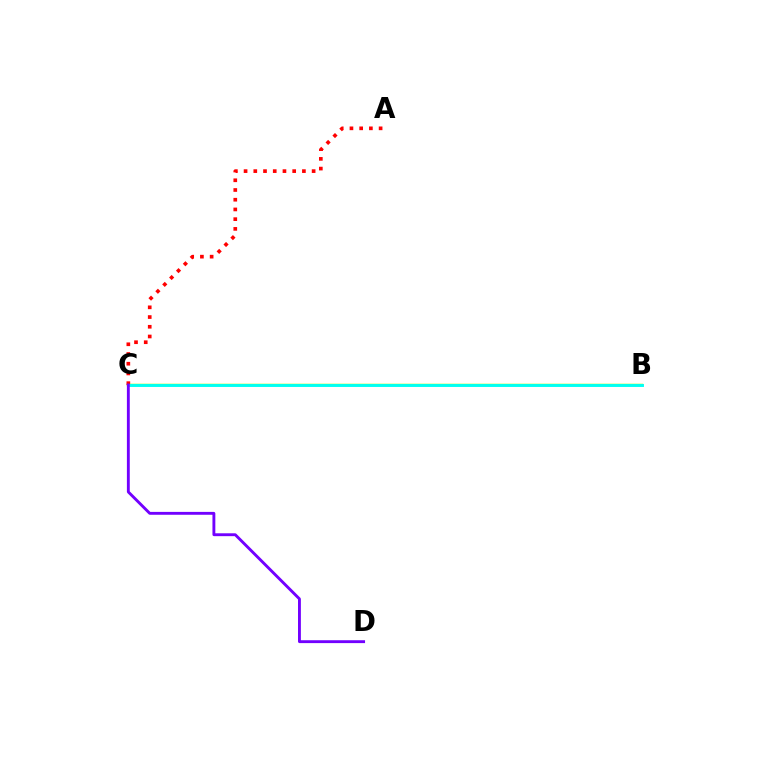{('B', 'C'): [{'color': '#84ff00', 'line_style': 'solid', 'thickness': 1.79}, {'color': '#00fff6', 'line_style': 'solid', 'thickness': 2.09}], ('A', 'C'): [{'color': '#ff0000', 'line_style': 'dotted', 'thickness': 2.64}], ('C', 'D'): [{'color': '#7200ff', 'line_style': 'solid', 'thickness': 2.07}]}